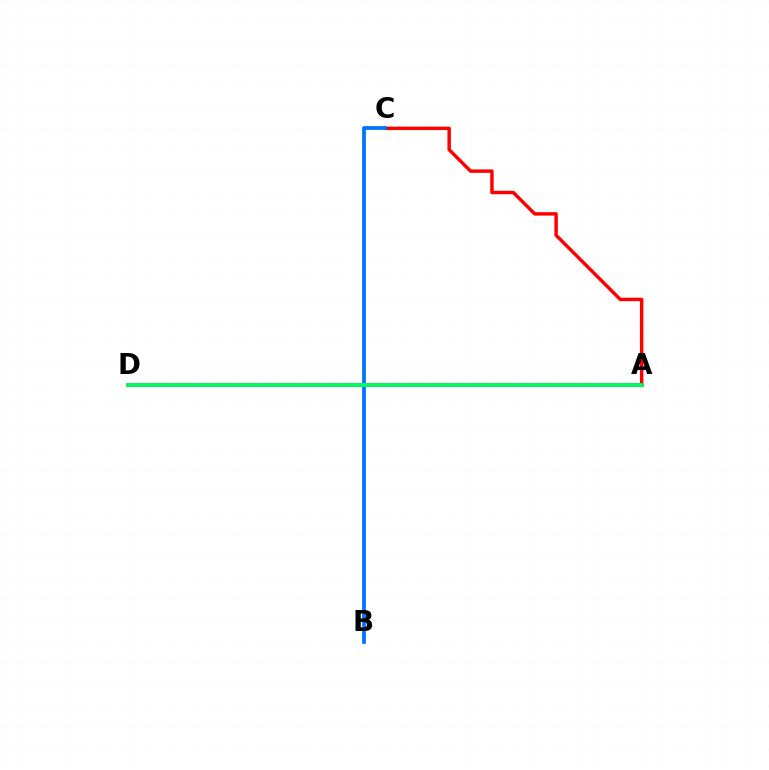{('A', 'D'): [{'color': '#d1ff00', 'line_style': 'dotted', 'thickness': 2.68}, {'color': '#b900ff', 'line_style': 'solid', 'thickness': 2.81}, {'color': '#00ff5c', 'line_style': 'solid', 'thickness': 2.73}], ('A', 'C'): [{'color': '#ff0000', 'line_style': 'solid', 'thickness': 2.48}], ('B', 'C'): [{'color': '#0074ff', 'line_style': 'solid', 'thickness': 2.72}]}